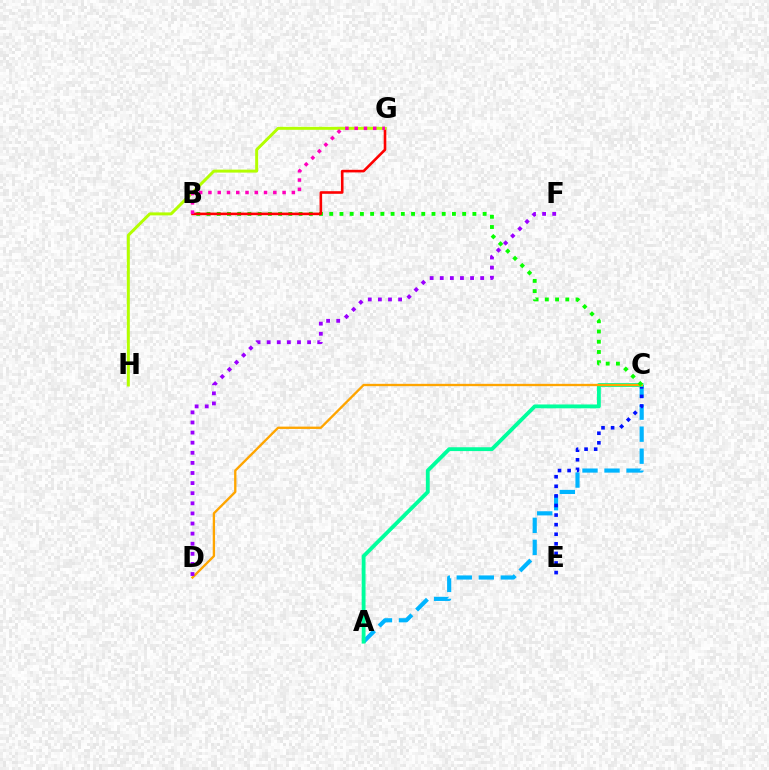{('A', 'C'): [{'color': '#00b5ff', 'line_style': 'dashed', 'thickness': 2.99}, {'color': '#00ff9d', 'line_style': 'solid', 'thickness': 2.76}], ('C', 'E'): [{'color': '#0010ff', 'line_style': 'dotted', 'thickness': 2.6}], ('C', 'D'): [{'color': '#ffa500', 'line_style': 'solid', 'thickness': 1.68}], ('B', 'C'): [{'color': '#08ff00', 'line_style': 'dotted', 'thickness': 2.78}], ('B', 'G'): [{'color': '#ff0000', 'line_style': 'solid', 'thickness': 1.88}, {'color': '#ff00bd', 'line_style': 'dotted', 'thickness': 2.52}], ('D', 'F'): [{'color': '#9b00ff', 'line_style': 'dotted', 'thickness': 2.75}], ('G', 'H'): [{'color': '#b3ff00', 'line_style': 'solid', 'thickness': 2.14}]}